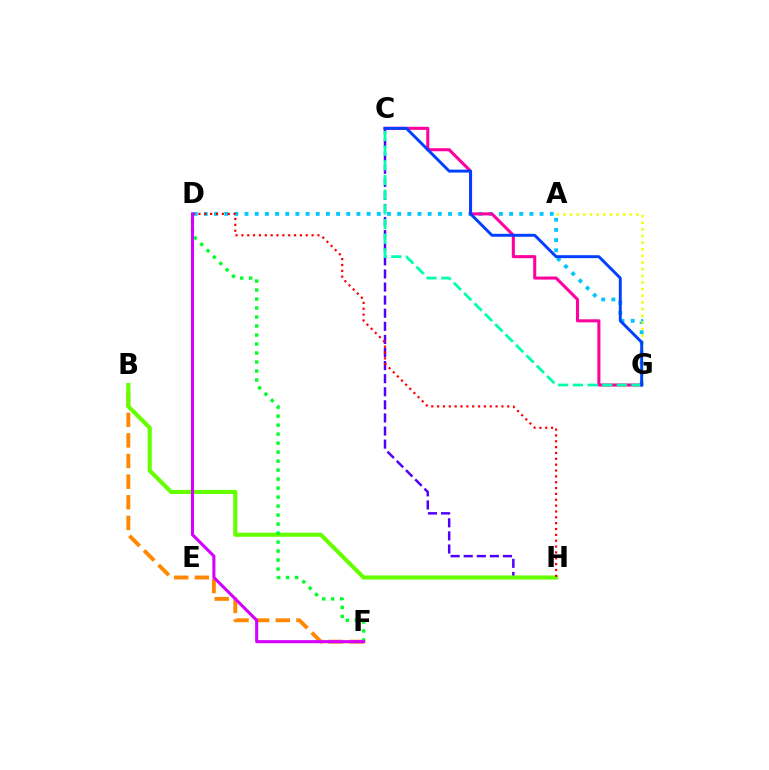{('D', 'G'): [{'color': '#00c7ff', 'line_style': 'dotted', 'thickness': 2.76}], ('C', 'H'): [{'color': '#4f00ff', 'line_style': 'dashed', 'thickness': 1.78}], ('A', 'G'): [{'color': '#eeff00', 'line_style': 'dotted', 'thickness': 1.8}], ('C', 'G'): [{'color': '#ff00a0', 'line_style': 'solid', 'thickness': 2.21}, {'color': '#00ffaf', 'line_style': 'dashed', 'thickness': 1.99}, {'color': '#003fff', 'line_style': 'solid', 'thickness': 2.1}], ('B', 'F'): [{'color': '#ff8800', 'line_style': 'dashed', 'thickness': 2.8}], ('B', 'H'): [{'color': '#66ff00', 'line_style': 'solid', 'thickness': 2.96}], ('D', 'H'): [{'color': '#ff0000', 'line_style': 'dotted', 'thickness': 1.59}], ('D', 'F'): [{'color': '#00ff27', 'line_style': 'dotted', 'thickness': 2.44}, {'color': '#d600ff', 'line_style': 'solid', 'thickness': 2.21}]}